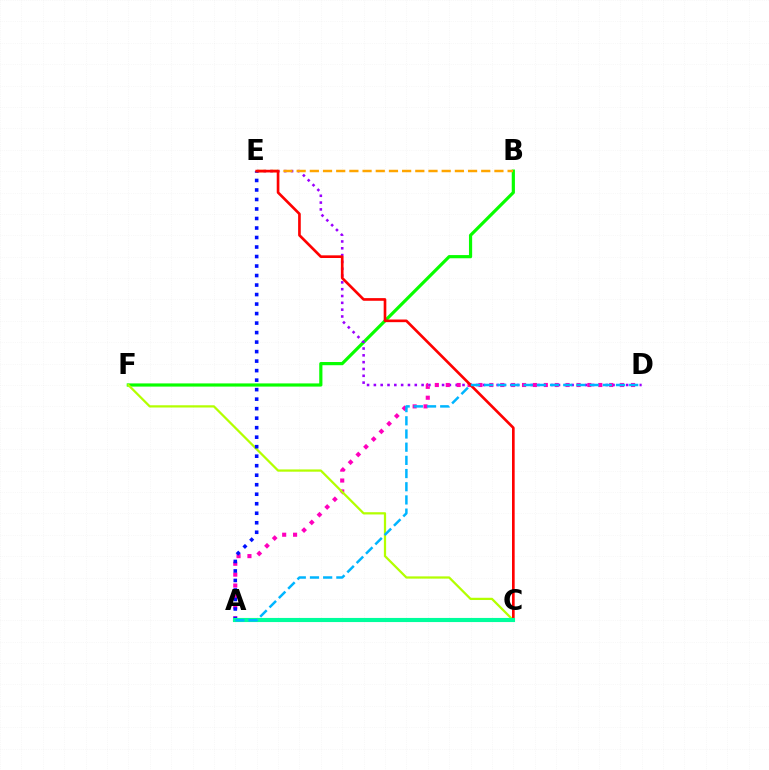{('B', 'F'): [{'color': '#08ff00', 'line_style': 'solid', 'thickness': 2.3}], ('D', 'E'): [{'color': '#9b00ff', 'line_style': 'dotted', 'thickness': 1.85}], ('A', 'D'): [{'color': '#ff00bd', 'line_style': 'dotted', 'thickness': 2.96}, {'color': '#00b5ff', 'line_style': 'dashed', 'thickness': 1.79}], ('B', 'E'): [{'color': '#ffa500', 'line_style': 'dashed', 'thickness': 1.79}], ('C', 'F'): [{'color': '#b3ff00', 'line_style': 'solid', 'thickness': 1.62}], ('A', 'E'): [{'color': '#0010ff', 'line_style': 'dotted', 'thickness': 2.58}], ('C', 'E'): [{'color': '#ff0000', 'line_style': 'solid', 'thickness': 1.91}], ('A', 'C'): [{'color': '#00ff9d', 'line_style': 'solid', 'thickness': 2.96}]}